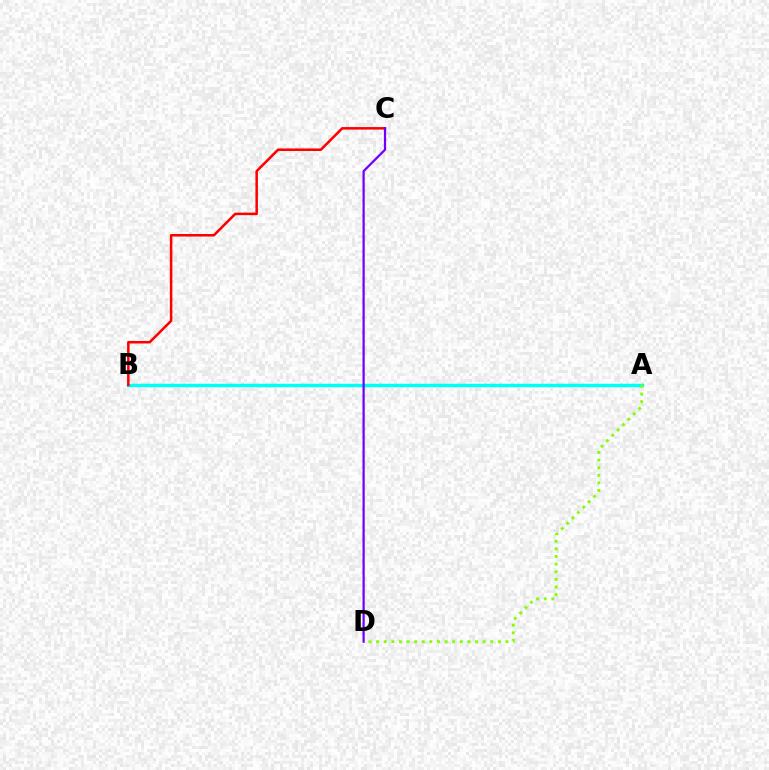{('A', 'B'): [{'color': '#00fff6', 'line_style': 'solid', 'thickness': 2.48}], ('A', 'D'): [{'color': '#84ff00', 'line_style': 'dotted', 'thickness': 2.07}], ('B', 'C'): [{'color': '#ff0000', 'line_style': 'solid', 'thickness': 1.82}], ('C', 'D'): [{'color': '#7200ff', 'line_style': 'solid', 'thickness': 1.62}]}